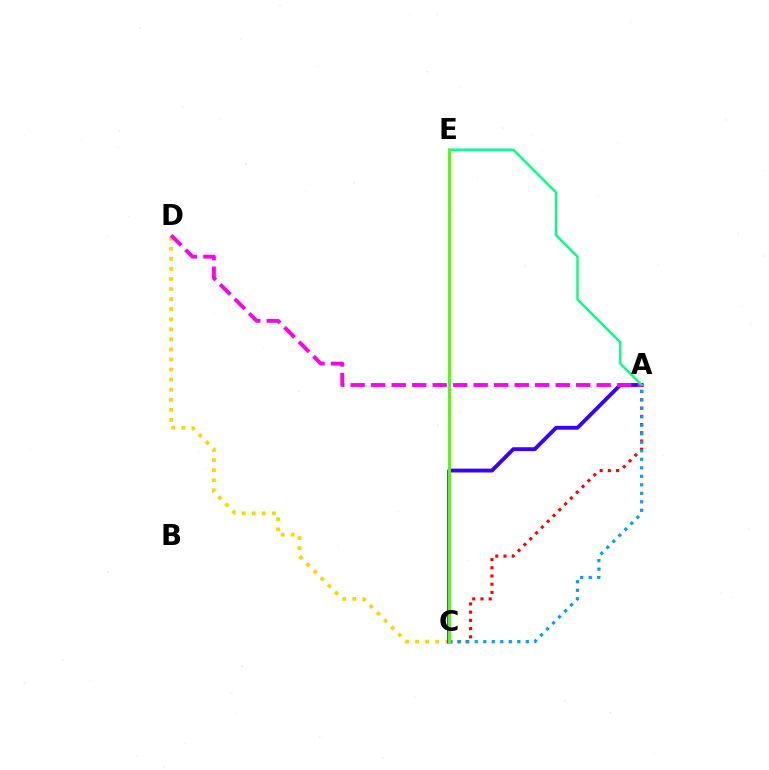{('C', 'D'): [{'color': '#ffd500', 'line_style': 'dotted', 'thickness': 2.73}], ('A', 'C'): [{'color': '#ff0000', 'line_style': 'dotted', 'thickness': 2.23}, {'color': '#3700ff', 'line_style': 'solid', 'thickness': 2.78}, {'color': '#009eff', 'line_style': 'dotted', 'thickness': 2.31}], ('A', 'D'): [{'color': '#ff00ed', 'line_style': 'dashed', 'thickness': 2.79}], ('A', 'E'): [{'color': '#00ff86', 'line_style': 'solid', 'thickness': 1.73}], ('C', 'E'): [{'color': '#4fff00', 'line_style': 'solid', 'thickness': 2.17}]}